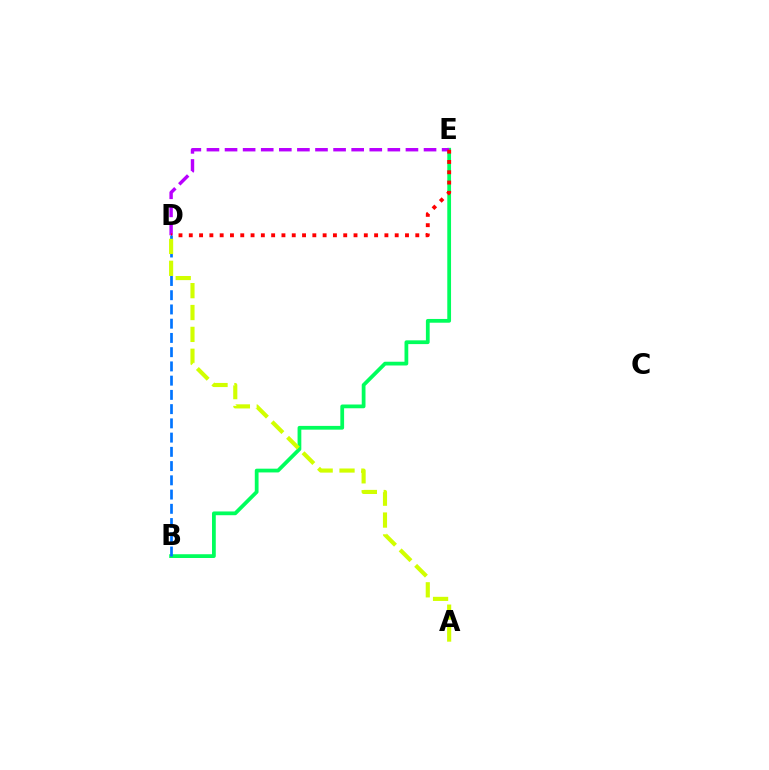{('B', 'E'): [{'color': '#00ff5c', 'line_style': 'solid', 'thickness': 2.71}], ('D', 'E'): [{'color': '#b900ff', 'line_style': 'dashed', 'thickness': 2.46}, {'color': '#ff0000', 'line_style': 'dotted', 'thickness': 2.8}], ('B', 'D'): [{'color': '#0074ff', 'line_style': 'dashed', 'thickness': 1.93}], ('A', 'D'): [{'color': '#d1ff00', 'line_style': 'dashed', 'thickness': 2.97}]}